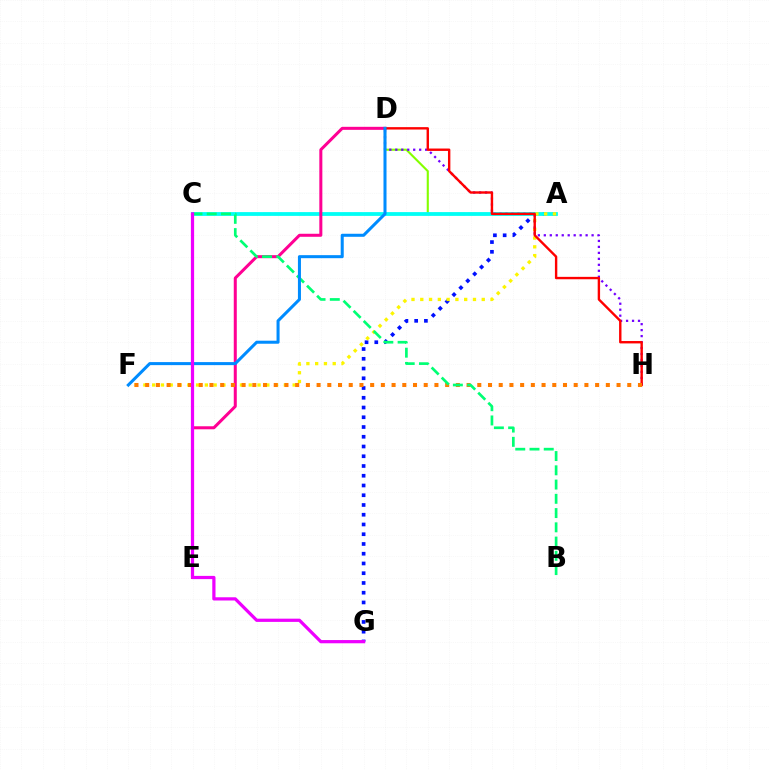{('A', 'G'): [{'color': '#0010ff', 'line_style': 'dotted', 'thickness': 2.65}], ('A', 'C'): [{'color': '#08ff00', 'line_style': 'dashed', 'thickness': 1.55}, {'color': '#00fff6', 'line_style': 'solid', 'thickness': 2.71}], ('A', 'D'): [{'color': '#84ff00', 'line_style': 'solid', 'thickness': 1.52}], ('D', 'E'): [{'color': '#ff0094', 'line_style': 'solid', 'thickness': 2.18}], ('A', 'F'): [{'color': '#fcf500', 'line_style': 'dotted', 'thickness': 2.39}], ('D', 'H'): [{'color': '#7200ff', 'line_style': 'dotted', 'thickness': 1.62}, {'color': '#ff0000', 'line_style': 'solid', 'thickness': 1.72}], ('F', 'H'): [{'color': '#ff7c00', 'line_style': 'dotted', 'thickness': 2.91}], ('B', 'C'): [{'color': '#00ff74', 'line_style': 'dashed', 'thickness': 1.94}], ('D', 'F'): [{'color': '#008cff', 'line_style': 'solid', 'thickness': 2.19}], ('C', 'G'): [{'color': '#ee00ff', 'line_style': 'solid', 'thickness': 2.32}]}